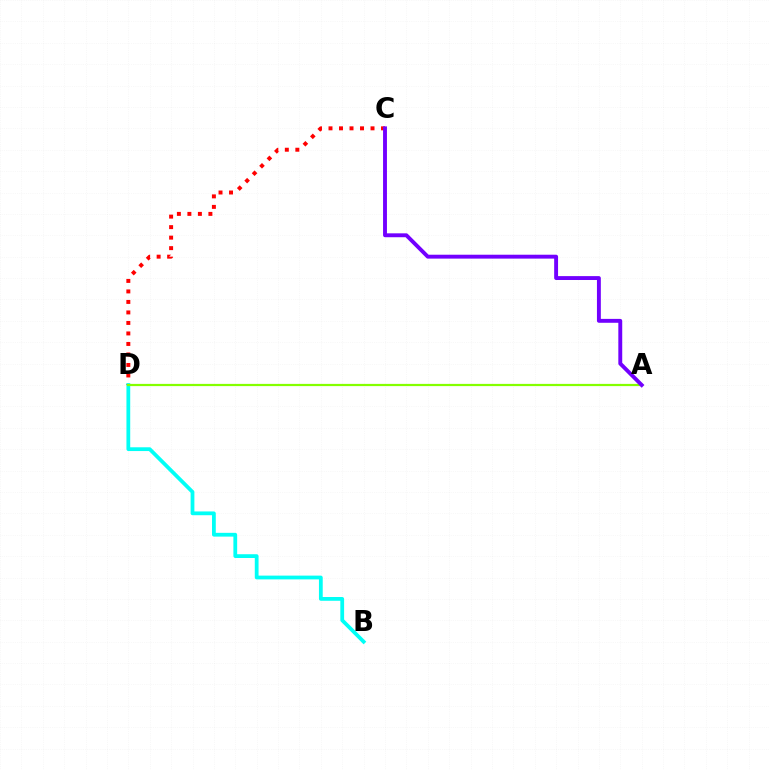{('C', 'D'): [{'color': '#ff0000', 'line_style': 'dotted', 'thickness': 2.85}], ('B', 'D'): [{'color': '#00fff6', 'line_style': 'solid', 'thickness': 2.72}], ('A', 'D'): [{'color': '#84ff00', 'line_style': 'solid', 'thickness': 1.6}], ('A', 'C'): [{'color': '#7200ff', 'line_style': 'solid', 'thickness': 2.8}]}